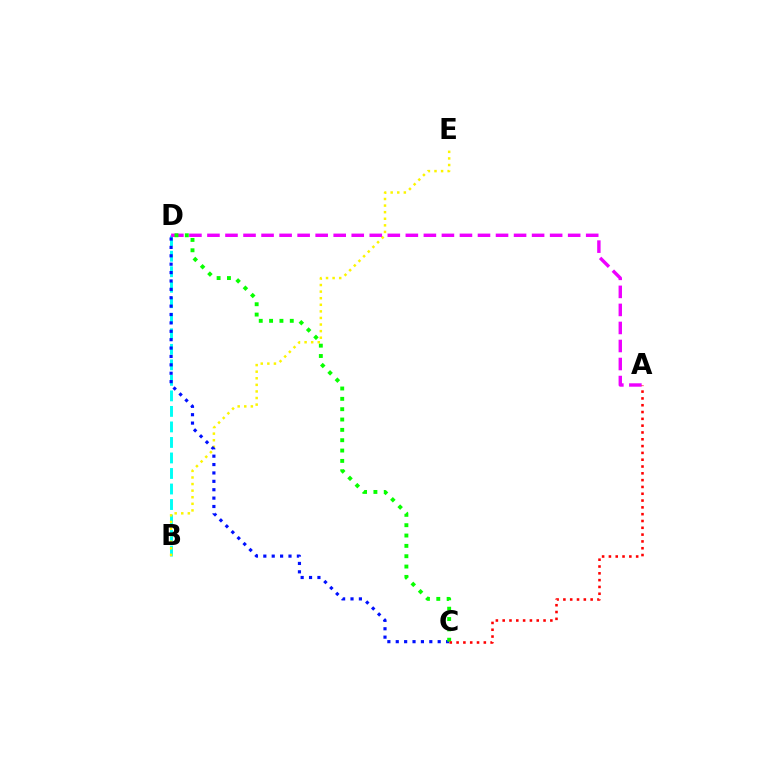{('B', 'D'): [{'color': '#00fff6', 'line_style': 'dashed', 'thickness': 2.11}], ('B', 'E'): [{'color': '#fcf500', 'line_style': 'dotted', 'thickness': 1.79}], ('A', 'D'): [{'color': '#ee00ff', 'line_style': 'dashed', 'thickness': 2.45}], ('C', 'D'): [{'color': '#0010ff', 'line_style': 'dotted', 'thickness': 2.28}, {'color': '#08ff00', 'line_style': 'dotted', 'thickness': 2.81}], ('A', 'C'): [{'color': '#ff0000', 'line_style': 'dotted', 'thickness': 1.85}]}